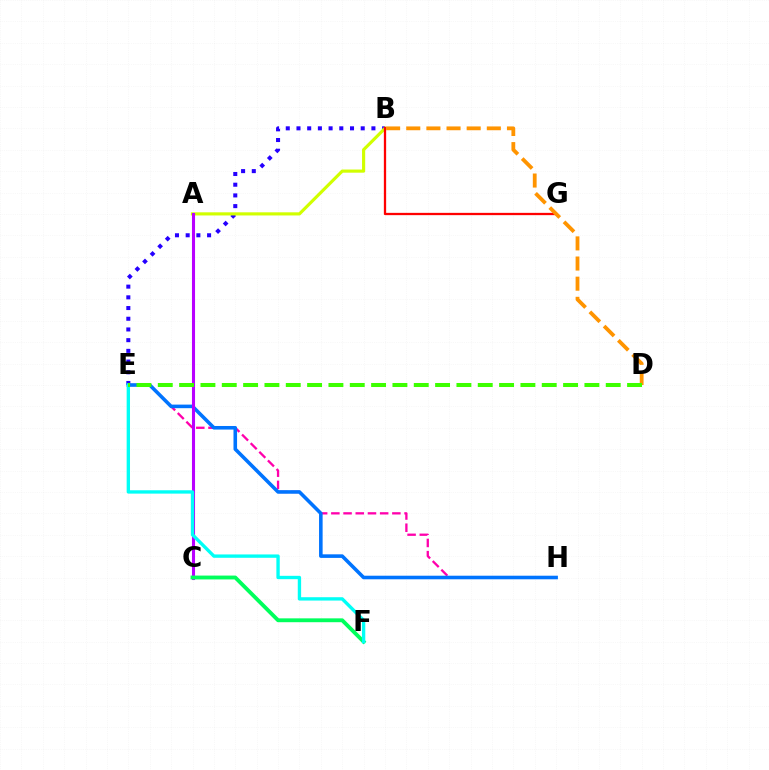{('B', 'E'): [{'color': '#2500ff', 'line_style': 'dotted', 'thickness': 2.91}], ('E', 'H'): [{'color': '#ff00ac', 'line_style': 'dashed', 'thickness': 1.66}, {'color': '#0074ff', 'line_style': 'solid', 'thickness': 2.58}], ('A', 'B'): [{'color': '#d1ff00', 'line_style': 'solid', 'thickness': 2.27}], ('A', 'C'): [{'color': '#b900ff', 'line_style': 'solid', 'thickness': 2.22}], ('B', 'G'): [{'color': '#ff0000', 'line_style': 'solid', 'thickness': 1.65}], ('C', 'F'): [{'color': '#00ff5c', 'line_style': 'solid', 'thickness': 2.77}], ('B', 'D'): [{'color': '#ff9400', 'line_style': 'dashed', 'thickness': 2.74}], ('E', 'F'): [{'color': '#00fff6', 'line_style': 'solid', 'thickness': 2.41}], ('D', 'E'): [{'color': '#3dff00', 'line_style': 'dashed', 'thickness': 2.9}]}